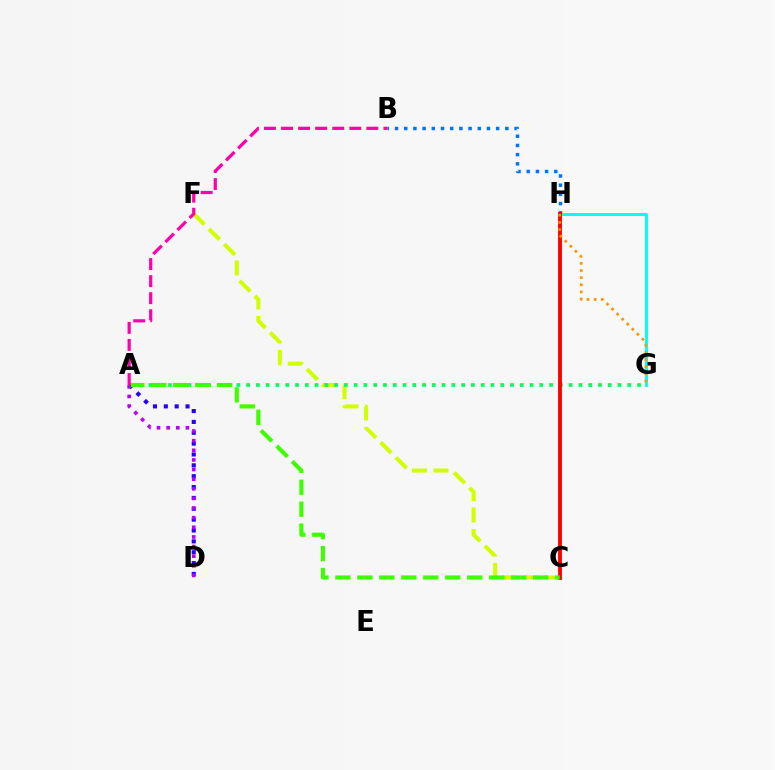{('C', 'F'): [{'color': '#d1ff00', 'line_style': 'dashed', 'thickness': 2.92}], ('A', 'G'): [{'color': '#00ff5c', 'line_style': 'dotted', 'thickness': 2.66}], ('B', 'H'): [{'color': '#0074ff', 'line_style': 'dotted', 'thickness': 2.5}], ('A', 'D'): [{'color': '#2500ff', 'line_style': 'dotted', 'thickness': 2.95}, {'color': '#b900ff', 'line_style': 'dotted', 'thickness': 2.62}], ('G', 'H'): [{'color': '#00fff6', 'line_style': 'solid', 'thickness': 2.12}, {'color': '#ff9400', 'line_style': 'dotted', 'thickness': 1.94}], ('C', 'H'): [{'color': '#ff0000', 'line_style': 'solid', 'thickness': 2.78}], ('A', 'C'): [{'color': '#3dff00', 'line_style': 'dashed', 'thickness': 2.98}], ('A', 'B'): [{'color': '#ff00ac', 'line_style': 'dashed', 'thickness': 2.32}]}